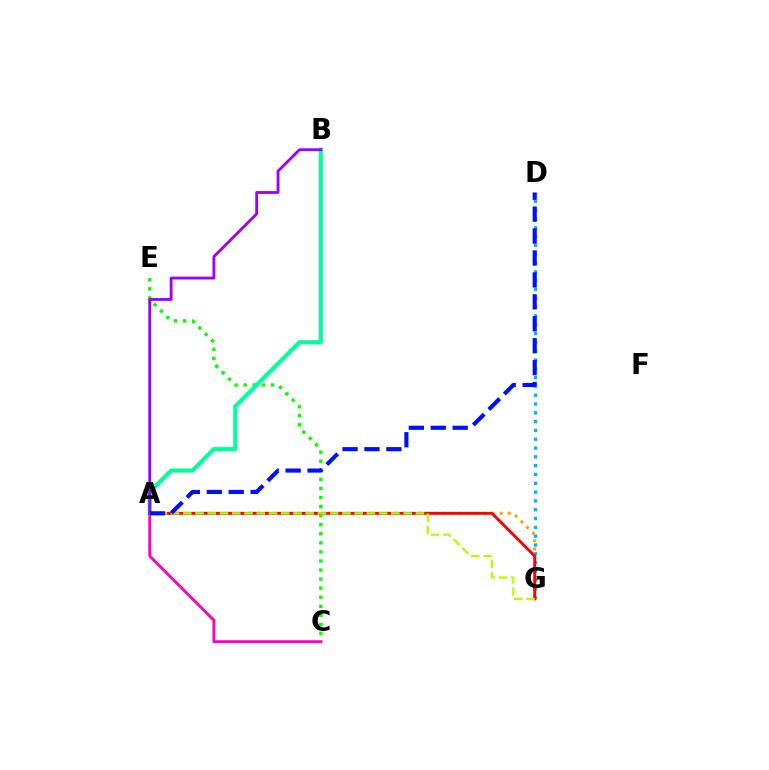{('A', 'G'): [{'color': '#ffa500', 'line_style': 'dotted', 'thickness': 2.2}, {'color': '#ff0000', 'line_style': 'solid', 'thickness': 2.06}, {'color': '#b3ff00', 'line_style': 'dashed', 'thickness': 1.66}], ('D', 'G'): [{'color': '#00b5ff', 'line_style': 'dotted', 'thickness': 2.39}], ('C', 'E'): [{'color': '#08ff00', 'line_style': 'dotted', 'thickness': 2.46}], ('A', 'C'): [{'color': '#ff00bd', 'line_style': 'solid', 'thickness': 2.06}], ('A', 'B'): [{'color': '#00ff9d', 'line_style': 'solid', 'thickness': 2.98}, {'color': '#9b00ff', 'line_style': 'solid', 'thickness': 2.04}], ('A', 'D'): [{'color': '#0010ff', 'line_style': 'dashed', 'thickness': 2.98}]}